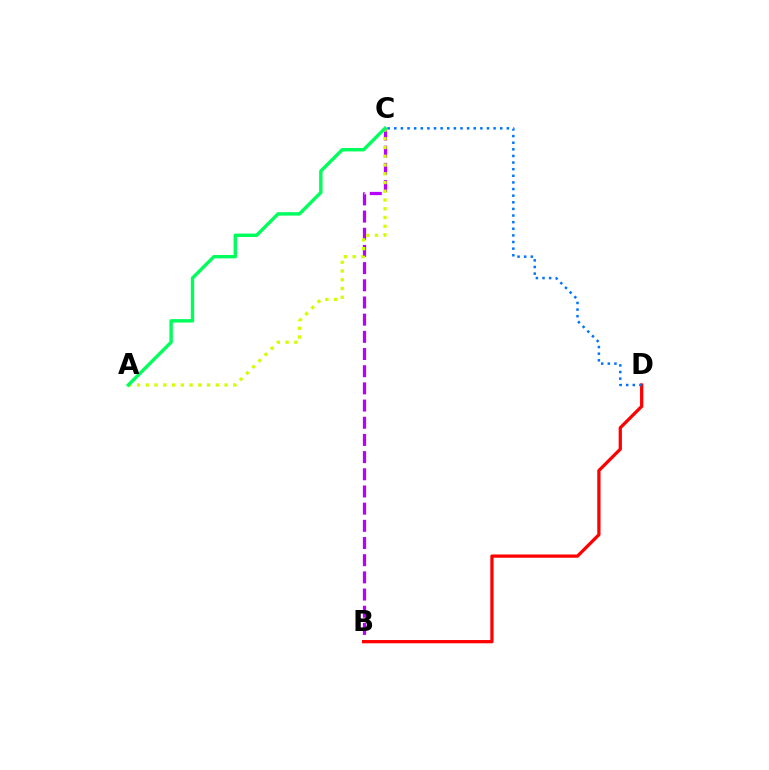{('B', 'C'): [{'color': '#b900ff', 'line_style': 'dashed', 'thickness': 2.33}], ('A', 'C'): [{'color': '#d1ff00', 'line_style': 'dotted', 'thickness': 2.38}, {'color': '#00ff5c', 'line_style': 'solid', 'thickness': 2.45}], ('B', 'D'): [{'color': '#ff0000', 'line_style': 'solid', 'thickness': 2.34}], ('C', 'D'): [{'color': '#0074ff', 'line_style': 'dotted', 'thickness': 1.8}]}